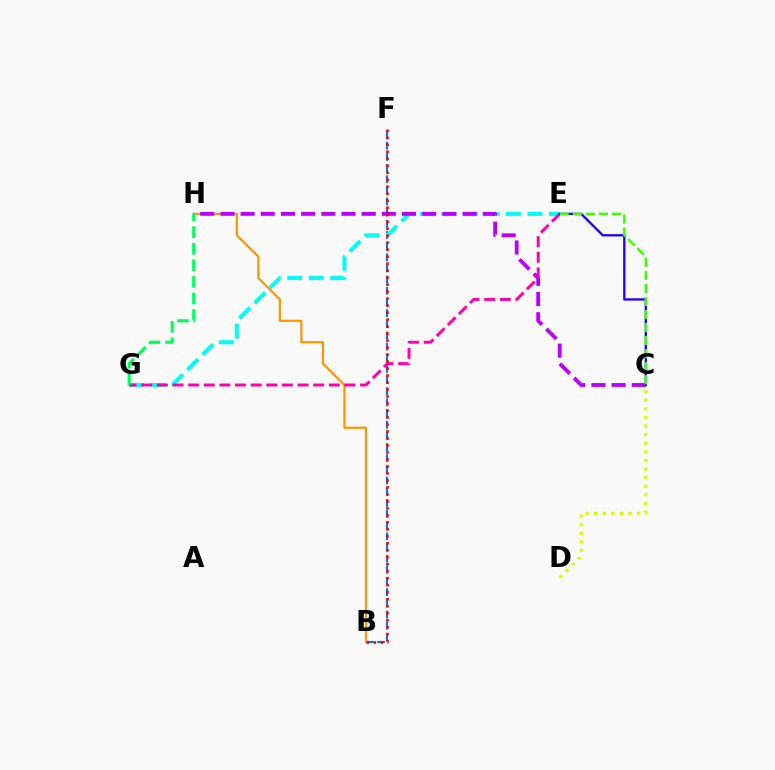{('B', 'F'): [{'color': '#0074ff', 'line_style': 'dashed', 'thickness': 1.52}, {'color': '#ff0000', 'line_style': 'dotted', 'thickness': 1.9}], ('E', 'G'): [{'color': '#00fff6', 'line_style': 'dashed', 'thickness': 2.92}, {'color': '#ff00ac', 'line_style': 'dashed', 'thickness': 2.12}], ('B', 'H'): [{'color': '#ff9400', 'line_style': 'solid', 'thickness': 1.59}], ('C', 'H'): [{'color': '#b900ff', 'line_style': 'dashed', 'thickness': 2.74}], ('C', 'E'): [{'color': '#2500ff', 'line_style': 'solid', 'thickness': 1.68}, {'color': '#3dff00', 'line_style': 'dashed', 'thickness': 1.77}], ('G', 'H'): [{'color': '#00ff5c', 'line_style': 'dashed', 'thickness': 2.25}], ('C', 'D'): [{'color': '#d1ff00', 'line_style': 'dotted', 'thickness': 2.33}]}